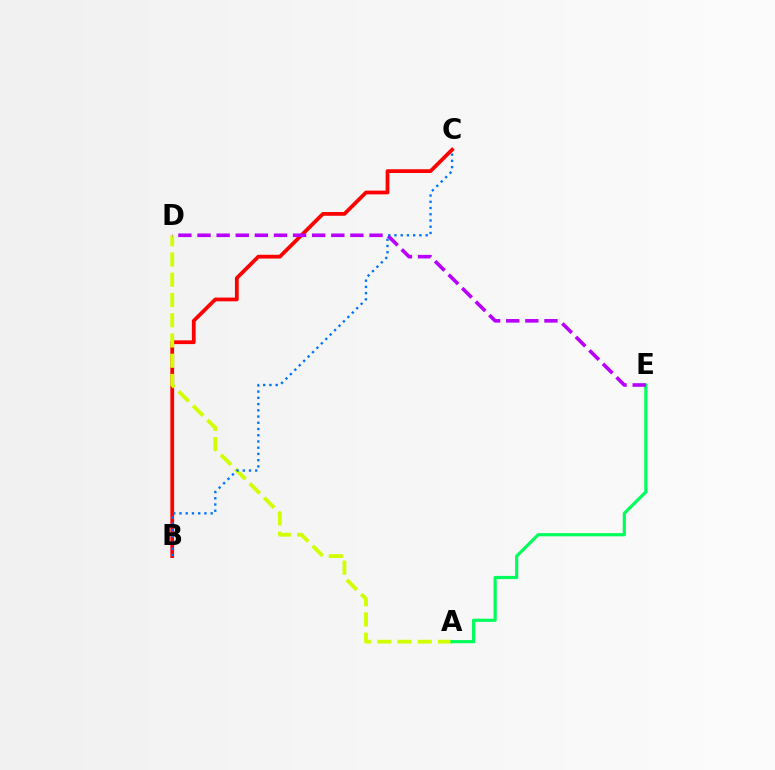{('B', 'C'): [{'color': '#ff0000', 'line_style': 'solid', 'thickness': 2.71}, {'color': '#0074ff', 'line_style': 'dotted', 'thickness': 1.69}], ('A', 'D'): [{'color': '#d1ff00', 'line_style': 'dashed', 'thickness': 2.75}], ('A', 'E'): [{'color': '#00ff5c', 'line_style': 'solid', 'thickness': 2.3}], ('D', 'E'): [{'color': '#b900ff', 'line_style': 'dashed', 'thickness': 2.6}]}